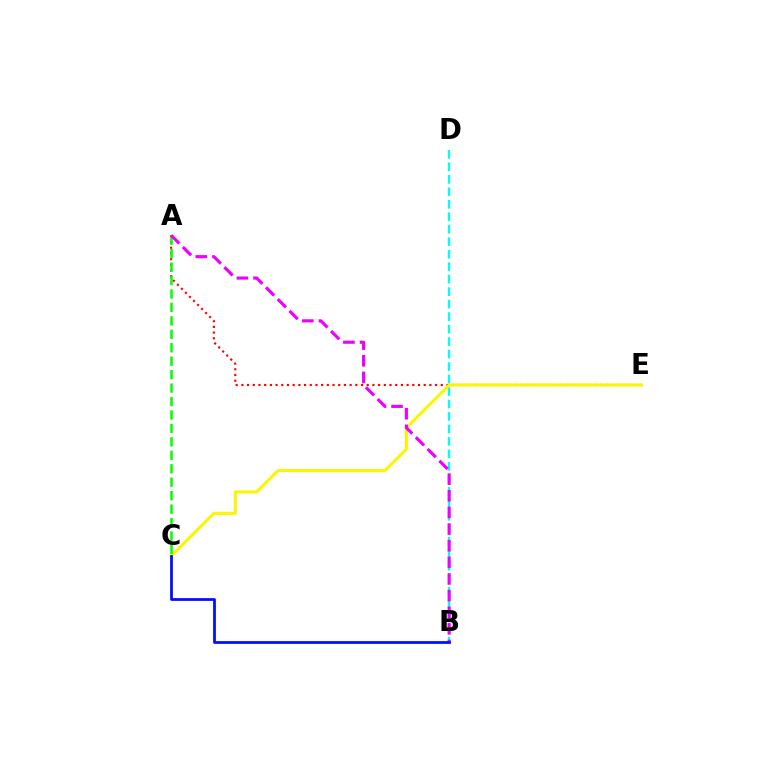{('B', 'D'): [{'color': '#00fff6', 'line_style': 'dashed', 'thickness': 1.7}], ('A', 'E'): [{'color': '#ff0000', 'line_style': 'dotted', 'thickness': 1.55}], ('C', 'E'): [{'color': '#fcf500', 'line_style': 'solid', 'thickness': 2.19}], ('A', 'C'): [{'color': '#08ff00', 'line_style': 'dashed', 'thickness': 1.83}], ('A', 'B'): [{'color': '#ee00ff', 'line_style': 'dashed', 'thickness': 2.26}], ('B', 'C'): [{'color': '#0010ff', 'line_style': 'solid', 'thickness': 2.0}]}